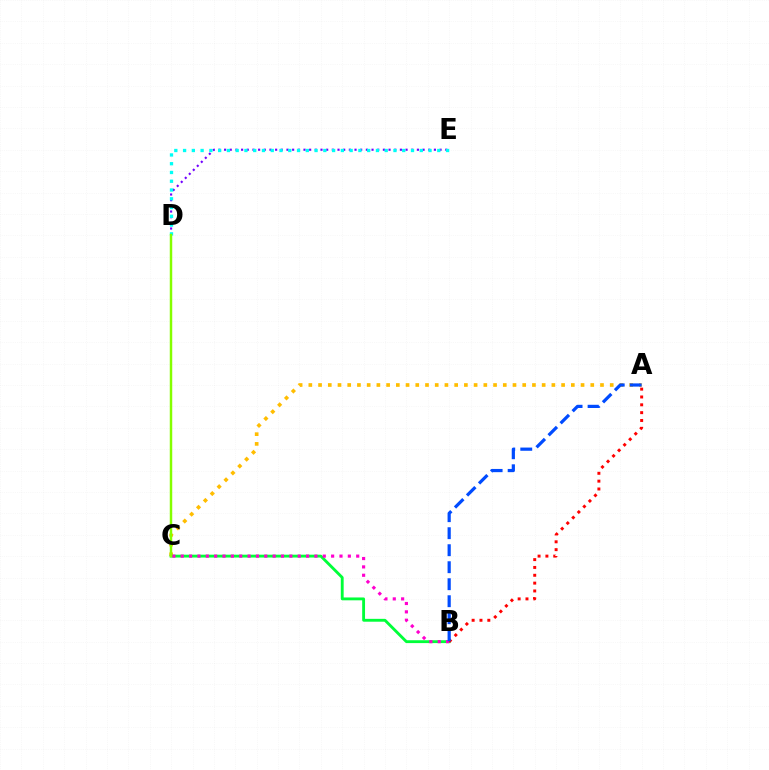{('D', 'E'): [{'color': '#7200ff', 'line_style': 'dotted', 'thickness': 1.54}, {'color': '#00fff6', 'line_style': 'dotted', 'thickness': 2.38}], ('A', 'C'): [{'color': '#ffbd00', 'line_style': 'dotted', 'thickness': 2.64}], ('B', 'C'): [{'color': '#00ff39', 'line_style': 'solid', 'thickness': 2.06}, {'color': '#ff00cf', 'line_style': 'dotted', 'thickness': 2.27}], ('A', 'B'): [{'color': '#ff0000', 'line_style': 'dotted', 'thickness': 2.13}, {'color': '#004bff', 'line_style': 'dashed', 'thickness': 2.31}], ('C', 'D'): [{'color': '#84ff00', 'line_style': 'solid', 'thickness': 1.78}]}